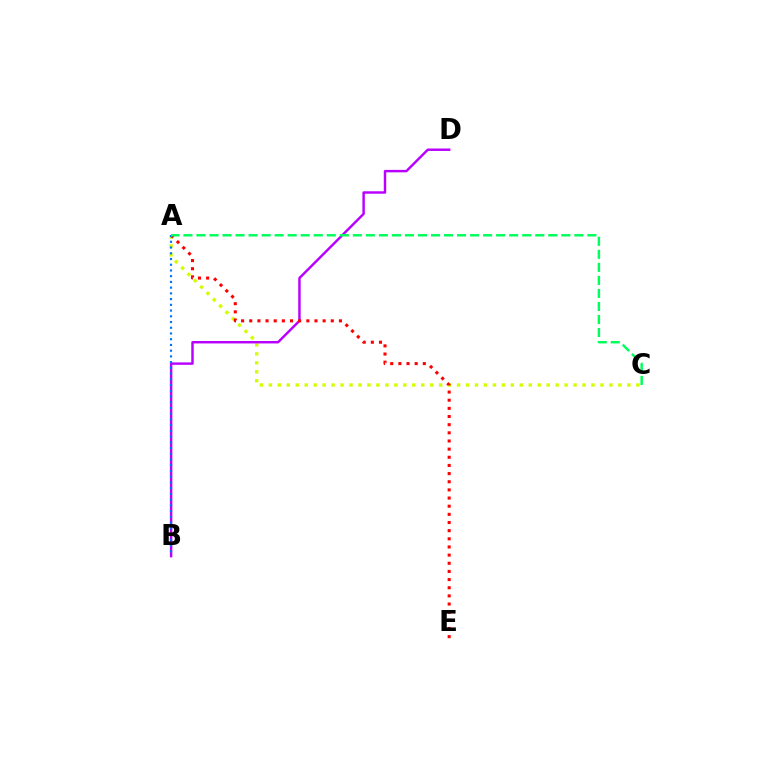{('A', 'C'): [{'color': '#d1ff00', 'line_style': 'dotted', 'thickness': 2.43}, {'color': '#00ff5c', 'line_style': 'dashed', 'thickness': 1.77}], ('B', 'D'): [{'color': '#b900ff', 'line_style': 'solid', 'thickness': 1.76}], ('A', 'E'): [{'color': '#ff0000', 'line_style': 'dotted', 'thickness': 2.22}], ('A', 'B'): [{'color': '#0074ff', 'line_style': 'dotted', 'thickness': 1.56}]}